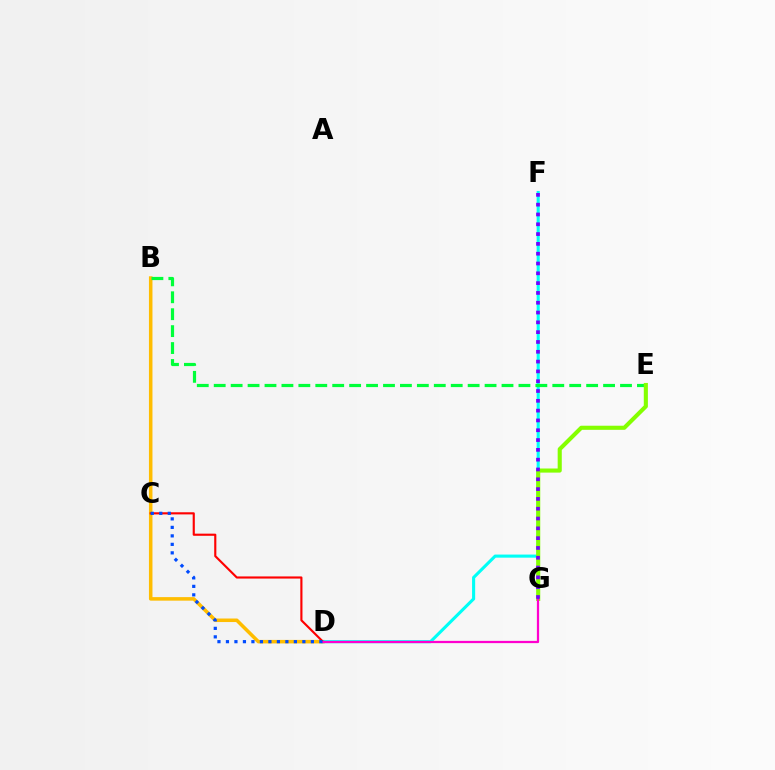{('B', 'D'): [{'color': '#ffbd00', 'line_style': 'solid', 'thickness': 2.54}], ('D', 'F'): [{'color': '#00fff6', 'line_style': 'solid', 'thickness': 2.23}], ('C', 'D'): [{'color': '#ff0000', 'line_style': 'solid', 'thickness': 1.54}, {'color': '#004bff', 'line_style': 'dotted', 'thickness': 2.31}], ('B', 'E'): [{'color': '#00ff39', 'line_style': 'dashed', 'thickness': 2.3}], ('E', 'G'): [{'color': '#84ff00', 'line_style': 'solid', 'thickness': 2.95}], ('D', 'G'): [{'color': '#ff00cf', 'line_style': 'solid', 'thickness': 1.61}], ('F', 'G'): [{'color': '#7200ff', 'line_style': 'dotted', 'thickness': 2.66}]}